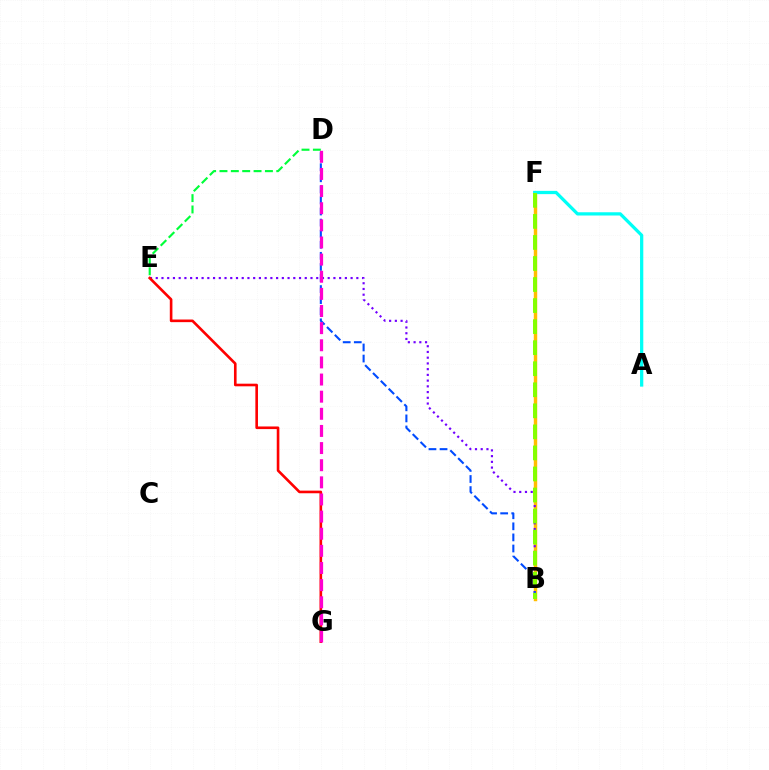{('B', 'F'): [{'color': '#ffbd00', 'line_style': 'solid', 'thickness': 2.48}, {'color': '#84ff00', 'line_style': 'dashed', 'thickness': 2.86}], ('B', 'E'): [{'color': '#7200ff', 'line_style': 'dotted', 'thickness': 1.56}], ('D', 'E'): [{'color': '#00ff39', 'line_style': 'dashed', 'thickness': 1.54}], ('B', 'D'): [{'color': '#004bff', 'line_style': 'dashed', 'thickness': 1.51}], ('A', 'F'): [{'color': '#00fff6', 'line_style': 'solid', 'thickness': 2.35}], ('E', 'G'): [{'color': '#ff0000', 'line_style': 'solid', 'thickness': 1.89}], ('D', 'G'): [{'color': '#ff00cf', 'line_style': 'dashed', 'thickness': 2.33}]}